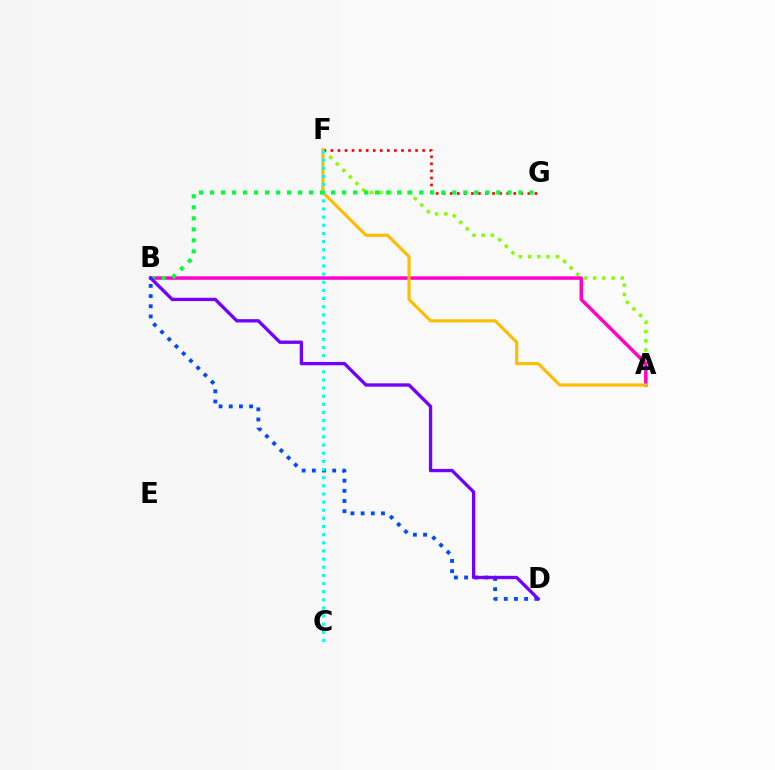{('A', 'F'): [{'color': '#84ff00', 'line_style': 'dotted', 'thickness': 2.51}, {'color': '#ffbd00', 'line_style': 'solid', 'thickness': 2.26}], ('B', 'D'): [{'color': '#004bff', 'line_style': 'dotted', 'thickness': 2.76}, {'color': '#7200ff', 'line_style': 'solid', 'thickness': 2.39}], ('A', 'B'): [{'color': '#ff00cf', 'line_style': 'solid', 'thickness': 2.5}], ('F', 'G'): [{'color': '#ff0000', 'line_style': 'dotted', 'thickness': 1.92}], ('C', 'F'): [{'color': '#00fff6', 'line_style': 'dotted', 'thickness': 2.21}], ('B', 'G'): [{'color': '#00ff39', 'line_style': 'dotted', 'thickness': 2.99}]}